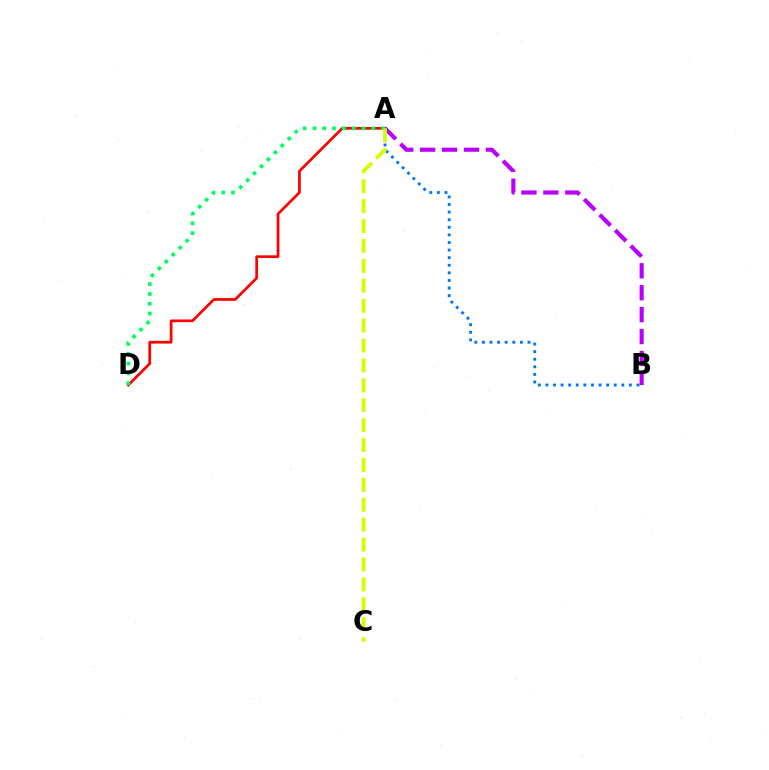{('A', 'B'): [{'color': '#0074ff', 'line_style': 'dotted', 'thickness': 2.06}, {'color': '#b900ff', 'line_style': 'dashed', 'thickness': 2.98}], ('A', 'D'): [{'color': '#ff0000', 'line_style': 'solid', 'thickness': 1.95}, {'color': '#00ff5c', 'line_style': 'dotted', 'thickness': 2.67}], ('A', 'C'): [{'color': '#d1ff00', 'line_style': 'dashed', 'thickness': 2.71}]}